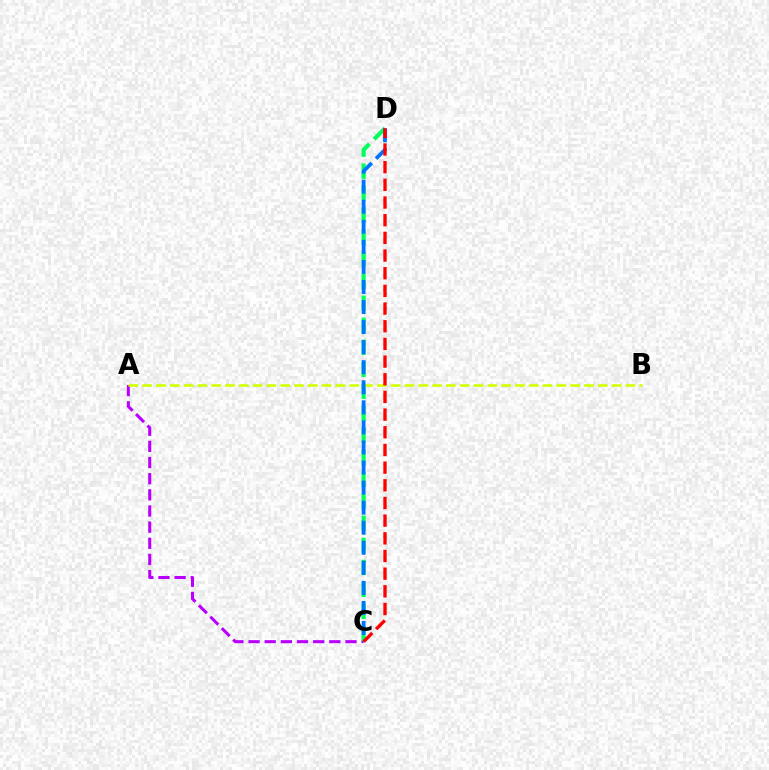{('A', 'C'): [{'color': '#b900ff', 'line_style': 'dashed', 'thickness': 2.19}], ('C', 'D'): [{'color': '#00ff5c', 'line_style': 'dashed', 'thickness': 2.99}, {'color': '#0074ff', 'line_style': 'dashed', 'thickness': 2.73}, {'color': '#ff0000', 'line_style': 'dashed', 'thickness': 2.4}], ('A', 'B'): [{'color': '#d1ff00', 'line_style': 'dashed', 'thickness': 1.88}]}